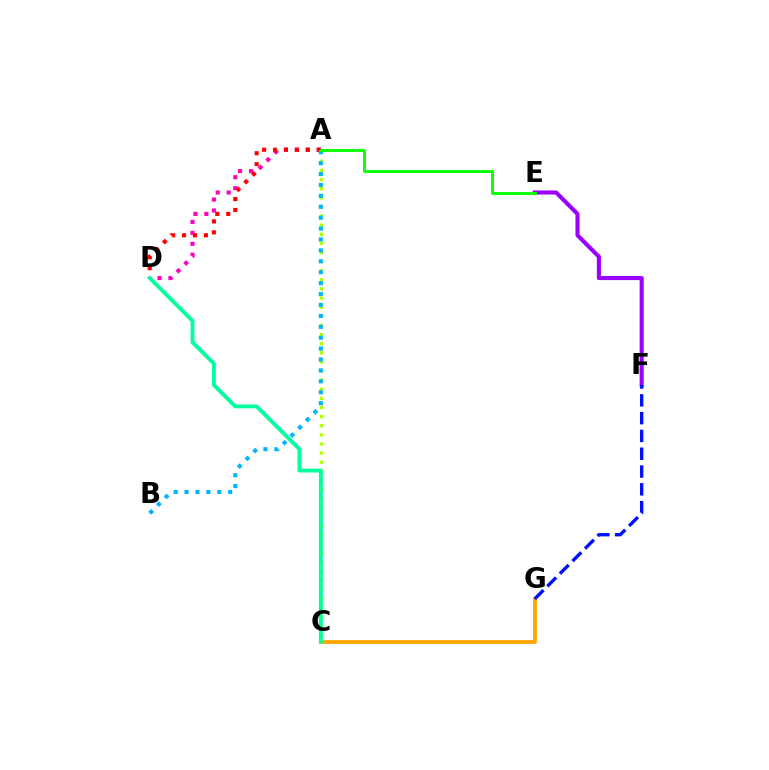{('A', 'C'): [{'color': '#b3ff00', 'line_style': 'dotted', 'thickness': 2.48}], ('A', 'D'): [{'color': '#ff00bd', 'line_style': 'dotted', 'thickness': 2.97}, {'color': '#ff0000', 'line_style': 'dotted', 'thickness': 2.97}], ('C', 'G'): [{'color': '#ffa500', 'line_style': 'solid', 'thickness': 2.69}], ('E', 'F'): [{'color': '#9b00ff', 'line_style': 'solid', 'thickness': 2.94}], ('A', 'B'): [{'color': '#00b5ff', 'line_style': 'dotted', 'thickness': 2.96}], ('C', 'D'): [{'color': '#00ff9d', 'line_style': 'solid', 'thickness': 2.79}], ('F', 'G'): [{'color': '#0010ff', 'line_style': 'dashed', 'thickness': 2.42}], ('A', 'E'): [{'color': '#08ff00', 'line_style': 'solid', 'thickness': 2.07}]}